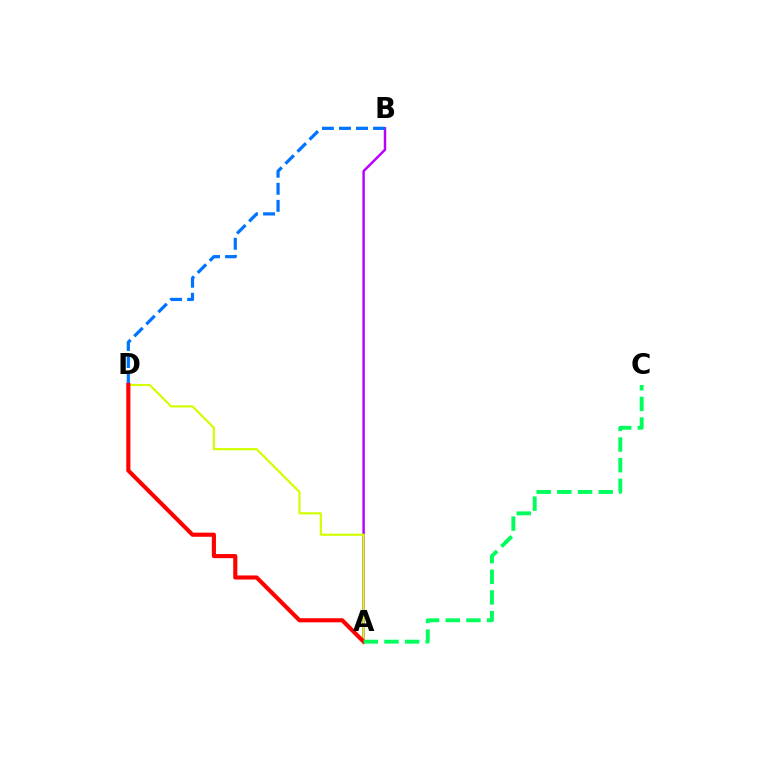{('A', 'B'): [{'color': '#b900ff', 'line_style': 'solid', 'thickness': 1.77}], ('B', 'D'): [{'color': '#0074ff', 'line_style': 'dashed', 'thickness': 2.32}], ('A', 'D'): [{'color': '#d1ff00', 'line_style': 'solid', 'thickness': 1.56}, {'color': '#ff0000', 'line_style': 'solid', 'thickness': 2.96}], ('A', 'C'): [{'color': '#00ff5c', 'line_style': 'dashed', 'thickness': 2.81}]}